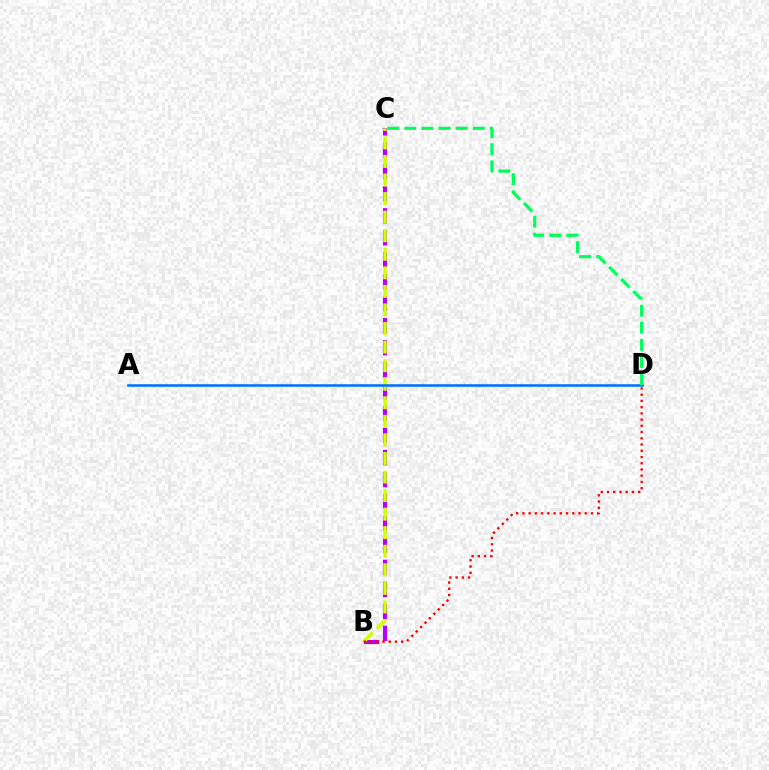{('B', 'C'): [{'color': '#b900ff', 'line_style': 'dashed', 'thickness': 2.99}, {'color': '#d1ff00', 'line_style': 'dashed', 'thickness': 2.52}], ('B', 'D'): [{'color': '#ff0000', 'line_style': 'dotted', 'thickness': 1.69}], ('A', 'D'): [{'color': '#0074ff', 'line_style': 'solid', 'thickness': 1.86}], ('C', 'D'): [{'color': '#00ff5c', 'line_style': 'dashed', 'thickness': 2.32}]}